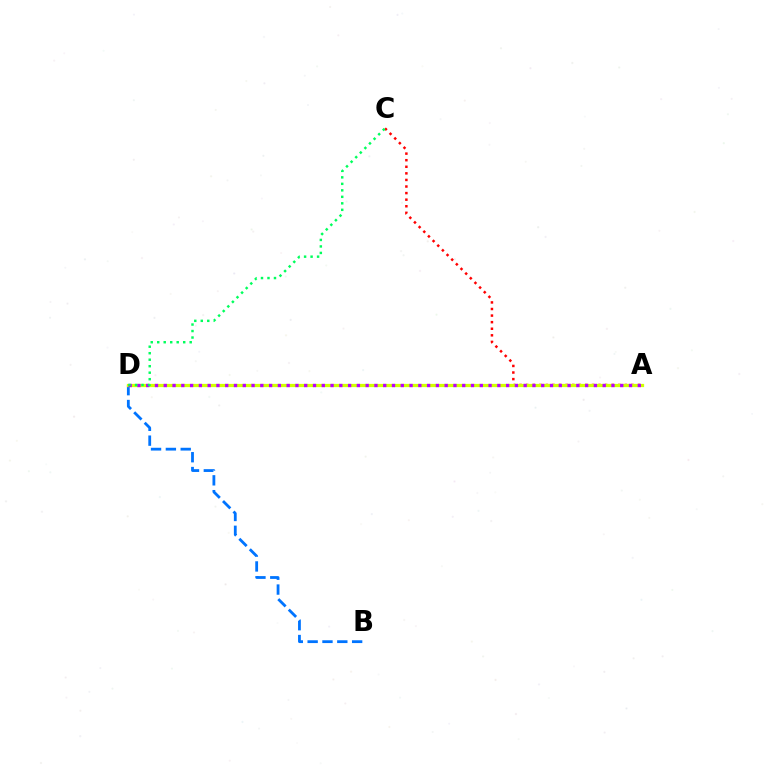{('B', 'D'): [{'color': '#0074ff', 'line_style': 'dashed', 'thickness': 2.02}], ('A', 'C'): [{'color': '#ff0000', 'line_style': 'dotted', 'thickness': 1.79}], ('A', 'D'): [{'color': '#d1ff00', 'line_style': 'solid', 'thickness': 2.34}, {'color': '#b900ff', 'line_style': 'dotted', 'thickness': 2.39}], ('C', 'D'): [{'color': '#00ff5c', 'line_style': 'dotted', 'thickness': 1.76}]}